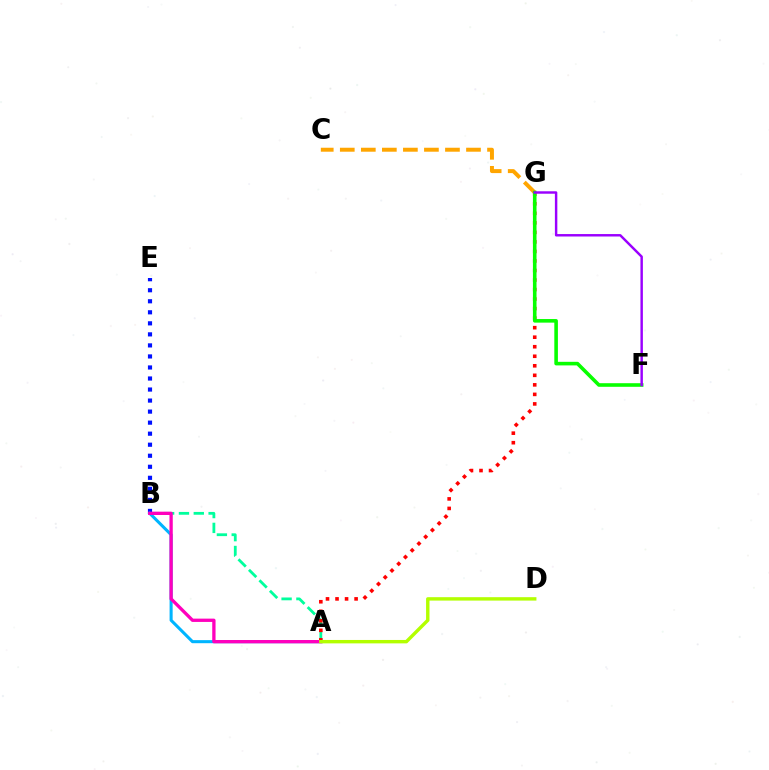{('A', 'B'): [{'color': '#00ff9d', 'line_style': 'dashed', 'thickness': 2.01}, {'color': '#00b5ff', 'line_style': 'solid', 'thickness': 2.2}, {'color': '#ff00bd', 'line_style': 'solid', 'thickness': 2.38}], ('B', 'E'): [{'color': '#0010ff', 'line_style': 'dotted', 'thickness': 3.0}], ('A', 'G'): [{'color': '#ff0000', 'line_style': 'dotted', 'thickness': 2.59}], ('C', 'G'): [{'color': '#ffa500', 'line_style': 'dashed', 'thickness': 2.86}], ('F', 'G'): [{'color': '#08ff00', 'line_style': 'solid', 'thickness': 2.59}, {'color': '#9b00ff', 'line_style': 'solid', 'thickness': 1.76}], ('A', 'D'): [{'color': '#b3ff00', 'line_style': 'solid', 'thickness': 2.46}]}